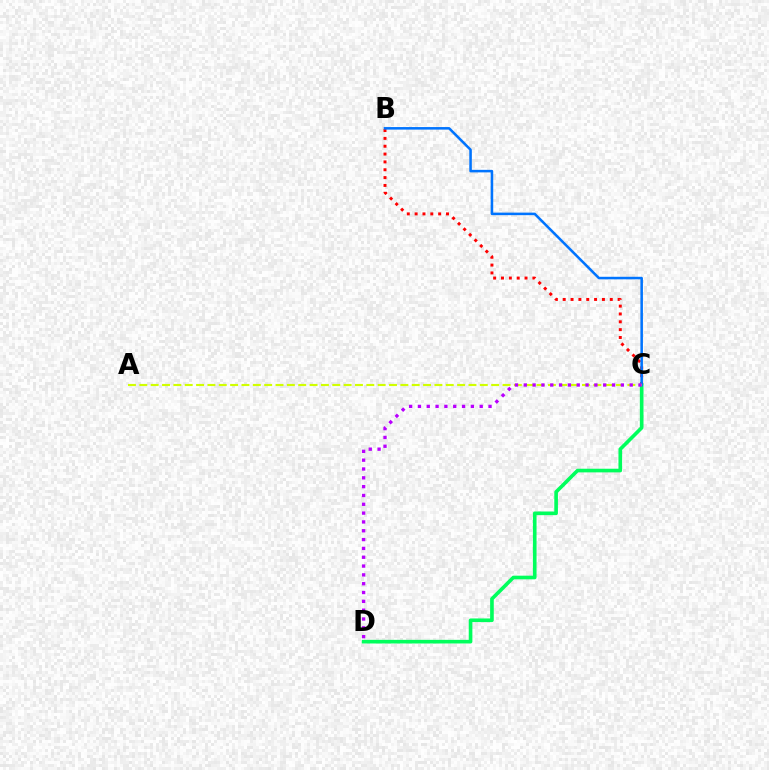{('B', 'C'): [{'color': '#ff0000', 'line_style': 'dotted', 'thickness': 2.13}, {'color': '#0074ff', 'line_style': 'solid', 'thickness': 1.83}], ('C', 'D'): [{'color': '#00ff5c', 'line_style': 'solid', 'thickness': 2.62}, {'color': '#b900ff', 'line_style': 'dotted', 'thickness': 2.4}], ('A', 'C'): [{'color': '#d1ff00', 'line_style': 'dashed', 'thickness': 1.54}]}